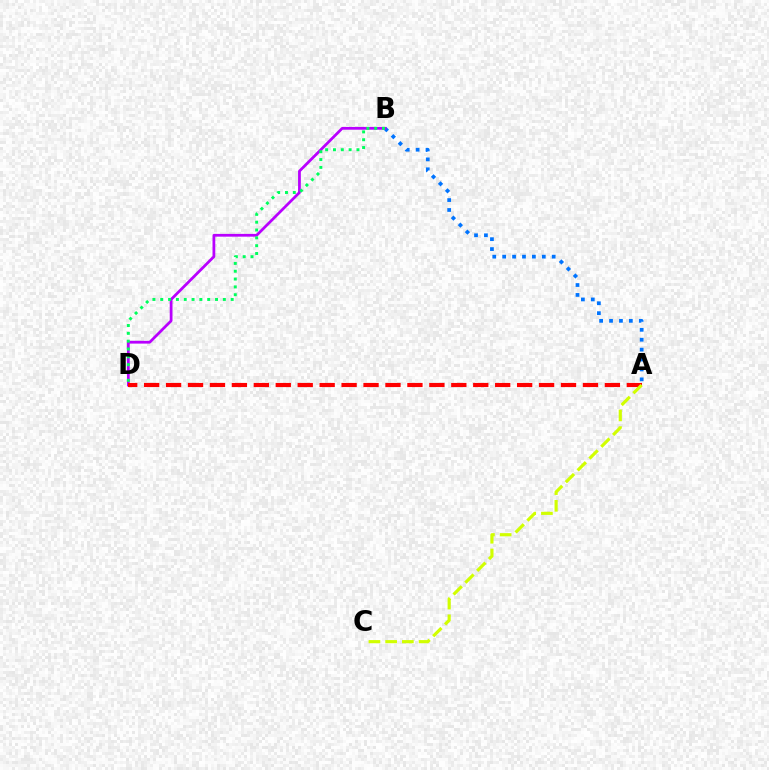{('A', 'B'): [{'color': '#0074ff', 'line_style': 'dotted', 'thickness': 2.69}], ('B', 'D'): [{'color': '#b900ff', 'line_style': 'solid', 'thickness': 1.99}, {'color': '#00ff5c', 'line_style': 'dotted', 'thickness': 2.13}], ('A', 'D'): [{'color': '#ff0000', 'line_style': 'dashed', 'thickness': 2.98}], ('A', 'C'): [{'color': '#d1ff00', 'line_style': 'dashed', 'thickness': 2.27}]}